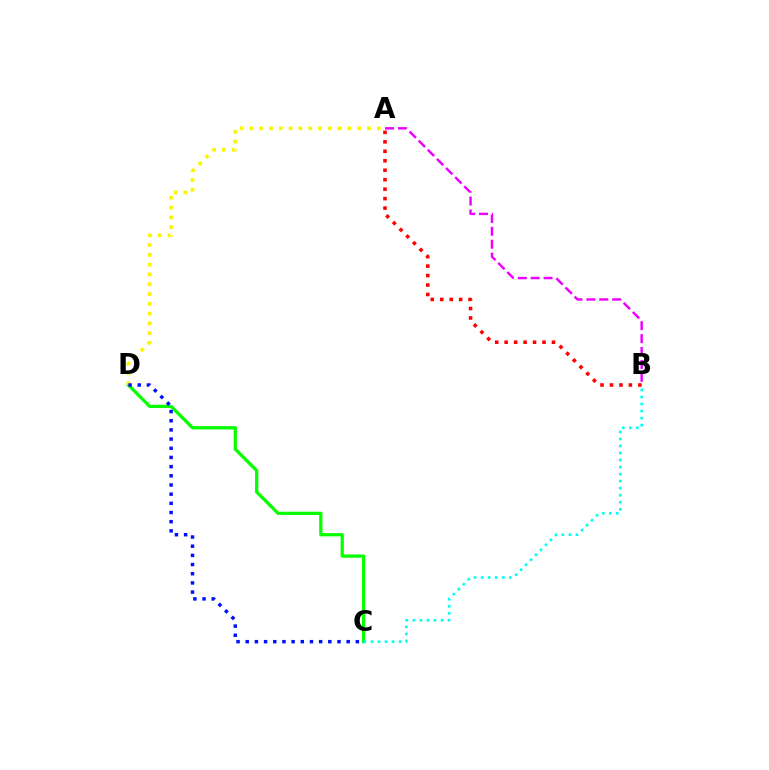{('C', 'D'): [{'color': '#08ff00', 'line_style': 'solid', 'thickness': 2.36}, {'color': '#0010ff', 'line_style': 'dotted', 'thickness': 2.49}], ('A', 'B'): [{'color': '#ff0000', 'line_style': 'dotted', 'thickness': 2.57}, {'color': '#ee00ff', 'line_style': 'dashed', 'thickness': 1.75}], ('B', 'C'): [{'color': '#00fff6', 'line_style': 'dotted', 'thickness': 1.91}], ('A', 'D'): [{'color': '#fcf500', 'line_style': 'dotted', 'thickness': 2.66}]}